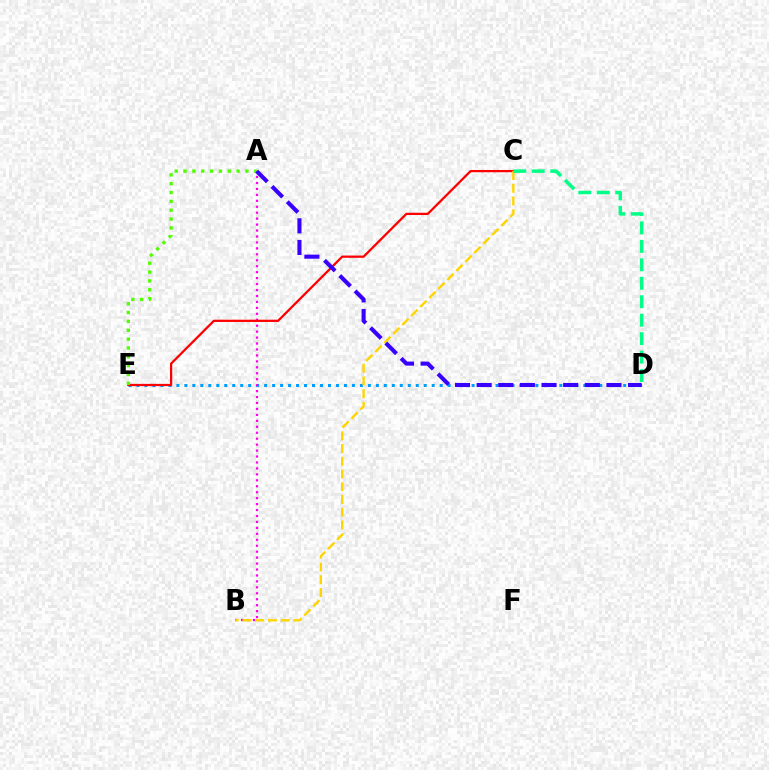{('D', 'E'): [{'color': '#009eff', 'line_style': 'dotted', 'thickness': 2.17}], ('A', 'B'): [{'color': '#ff00ed', 'line_style': 'dotted', 'thickness': 1.62}], ('C', 'E'): [{'color': '#ff0000', 'line_style': 'solid', 'thickness': 1.63}], ('A', 'E'): [{'color': '#4fff00', 'line_style': 'dotted', 'thickness': 2.4}], ('B', 'C'): [{'color': '#ffd500', 'line_style': 'dashed', 'thickness': 1.73}], ('C', 'D'): [{'color': '#00ff86', 'line_style': 'dashed', 'thickness': 2.51}], ('A', 'D'): [{'color': '#3700ff', 'line_style': 'dashed', 'thickness': 2.94}]}